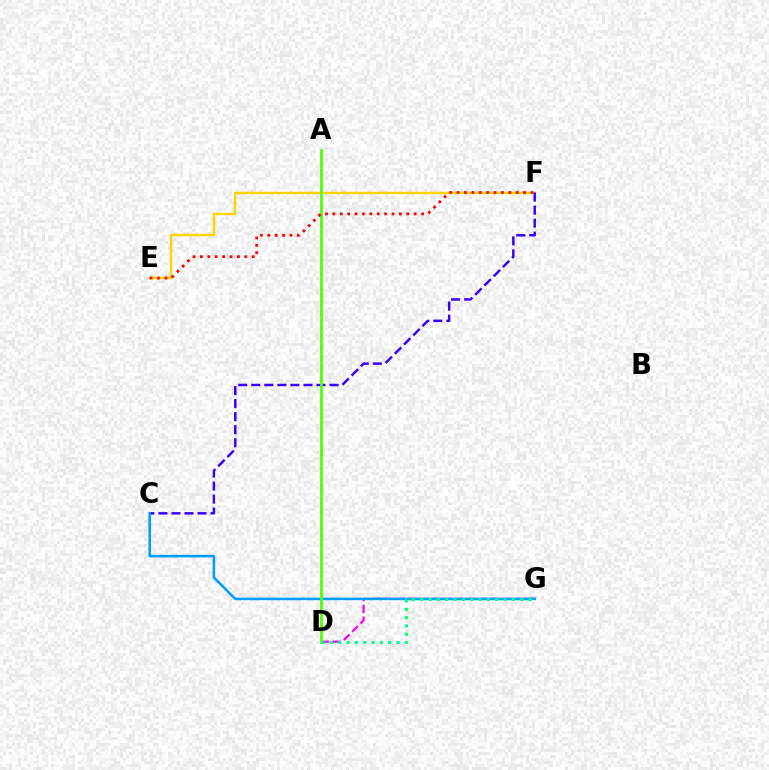{('E', 'F'): [{'color': '#ffd500', 'line_style': 'solid', 'thickness': 1.74}, {'color': '#ff0000', 'line_style': 'dotted', 'thickness': 2.01}], ('D', 'G'): [{'color': '#ff00ed', 'line_style': 'dashed', 'thickness': 1.6}, {'color': '#00ff86', 'line_style': 'dotted', 'thickness': 2.26}], ('C', 'F'): [{'color': '#3700ff', 'line_style': 'dashed', 'thickness': 1.77}], ('C', 'G'): [{'color': '#009eff', 'line_style': 'solid', 'thickness': 1.85}], ('A', 'D'): [{'color': '#4fff00', 'line_style': 'solid', 'thickness': 1.95}]}